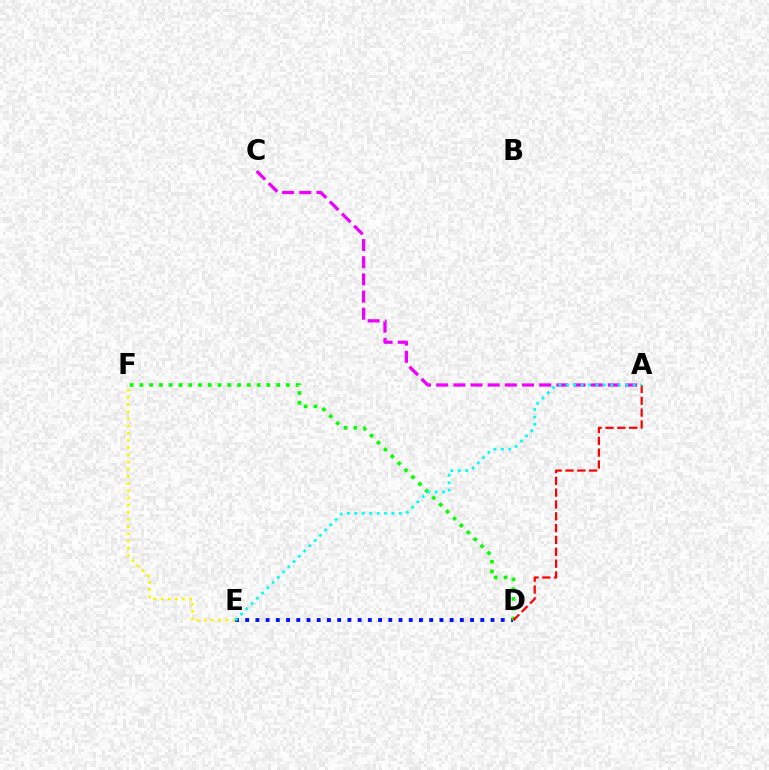{('D', 'E'): [{'color': '#0010ff', 'line_style': 'dotted', 'thickness': 2.78}], ('D', 'F'): [{'color': '#08ff00', 'line_style': 'dotted', 'thickness': 2.65}], ('A', 'C'): [{'color': '#ee00ff', 'line_style': 'dashed', 'thickness': 2.33}], ('E', 'F'): [{'color': '#fcf500', 'line_style': 'dotted', 'thickness': 1.95}], ('A', 'D'): [{'color': '#ff0000', 'line_style': 'dashed', 'thickness': 1.61}], ('A', 'E'): [{'color': '#00fff6', 'line_style': 'dotted', 'thickness': 2.02}]}